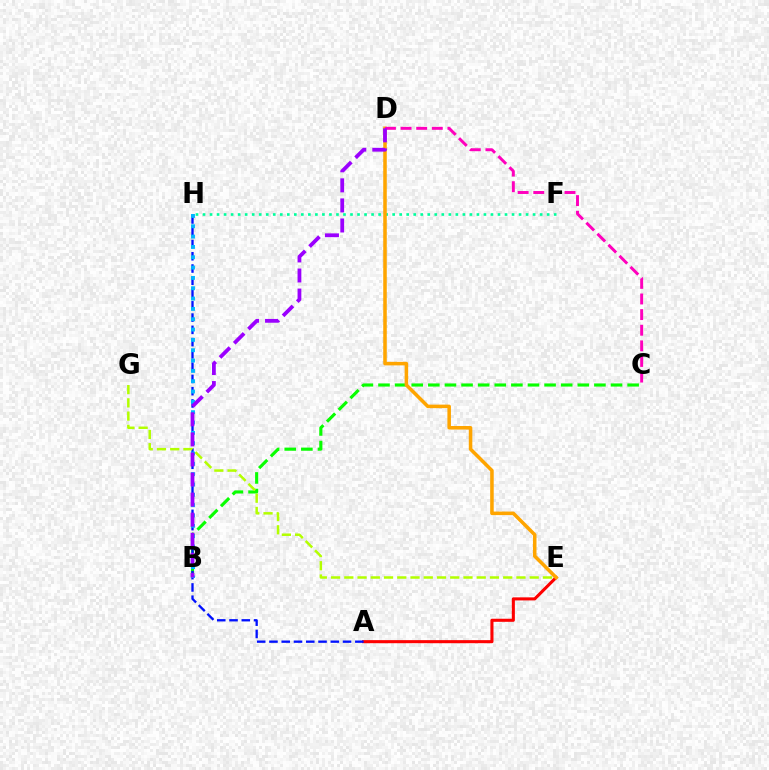{('B', 'C'): [{'color': '#08ff00', 'line_style': 'dashed', 'thickness': 2.26}], ('A', 'E'): [{'color': '#ff0000', 'line_style': 'solid', 'thickness': 2.21}], ('A', 'H'): [{'color': '#0010ff', 'line_style': 'dashed', 'thickness': 1.67}], ('E', 'G'): [{'color': '#b3ff00', 'line_style': 'dashed', 'thickness': 1.8}], ('F', 'H'): [{'color': '#00ff9d', 'line_style': 'dotted', 'thickness': 1.91}], ('D', 'E'): [{'color': '#ffa500', 'line_style': 'solid', 'thickness': 2.55}], ('B', 'H'): [{'color': '#00b5ff', 'line_style': 'dotted', 'thickness': 2.81}], ('C', 'D'): [{'color': '#ff00bd', 'line_style': 'dashed', 'thickness': 2.12}], ('B', 'D'): [{'color': '#9b00ff', 'line_style': 'dashed', 'thickness': 2.73}]}